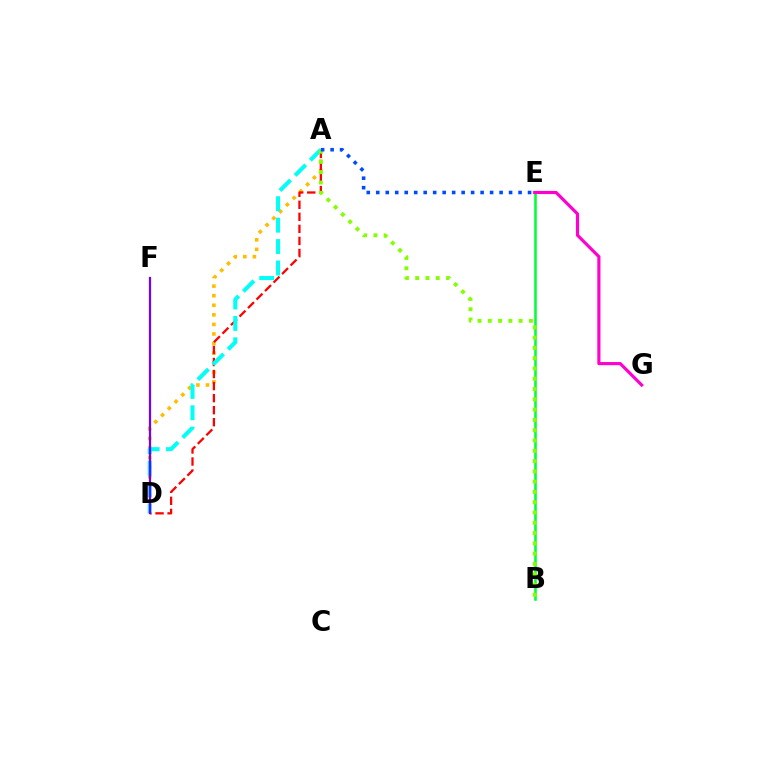{('A', 'D'): [{'color': '#ffbd00', 'line_style': 'dotted', 'thickness': 2.6}, {'color': '#ff0000', 'line_style': 'dashed', 'thickness': 1.64}, {'color': '#00fff6', 'line_style': 'dashed', 'thickness': 2.91}], ('B', 'E'): [{'color': '#00ff39', 'line_style': 'solid', 'thickness': 1.86}], ('E', 'G'): [{'color': '#ff00cf', 'line_style': 'solid', 'thickness': 2.27}], ('A', 'B'): [{'color': '#84ff00', 'line_style': 'dotted', 'thickness': 2.79}], ('A', 'E'): [{'color': '#004bff', 'line_style': 'dotted', 'thickness': 2.58}], ('D', 'F'): [{'color': '#7200ff', 'line_style': 'solid', 'thickness': 1.61}]}